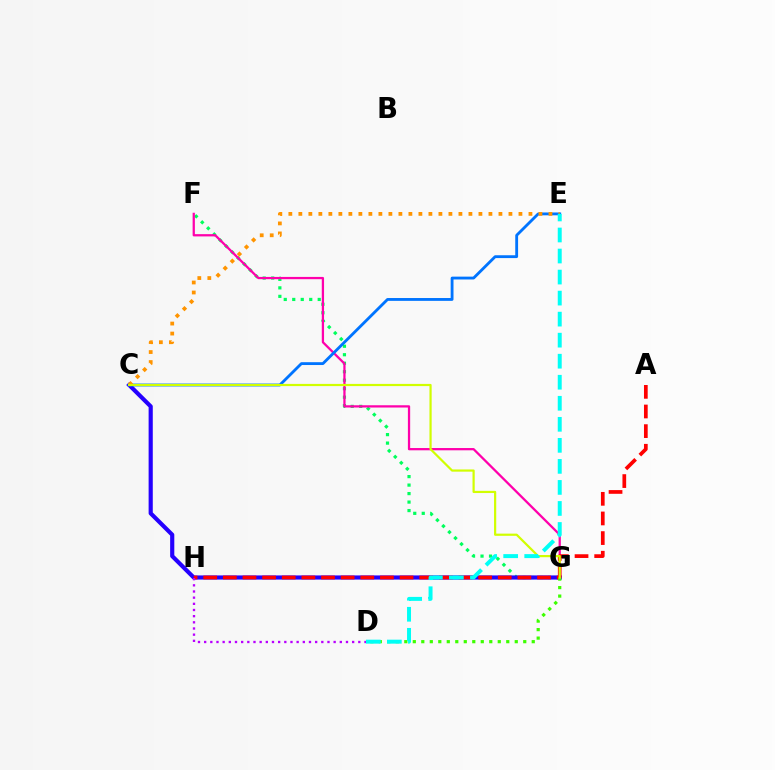{('F', 'G'): [{'color': '#00ff5c', 'line_style': 'dotted', 'thickness': 2.31}, {'color': '#ff00ac', 'line_style': 'solid', 'thickness': 1.63}], ('C', 'G'): [{'color': '#2500ff', 'line_style': 'solid', 'thickness': 2.99}, {'color': '#d1ff00', 'line_style': 'solid', 'thickness': 1.58}], ('C', 'E'): [{'color': '#0074ff', 'line_style': 'solid', 'thickness': 2.04}, {'color': '#ff9400', 'line_style': 'dotted', 'thickness': 2.72}], ('A', 'H'): [{'color': '#ff0000', 'line_style': 'dashed', 'thickness': 2.67}], ('D', 'G'): [{'color': '#3dff00', 'line_style': 'dotted', 'thickness': 2.31}], ('D', 'E'): [{'color': '#00fff6', 'line_style': 'dashed', 'thickness': 2.86}], ('D', 'H'): [{'color': '#b900ff', 'line_style': 'dotted', 'thickness': 1.68}]}